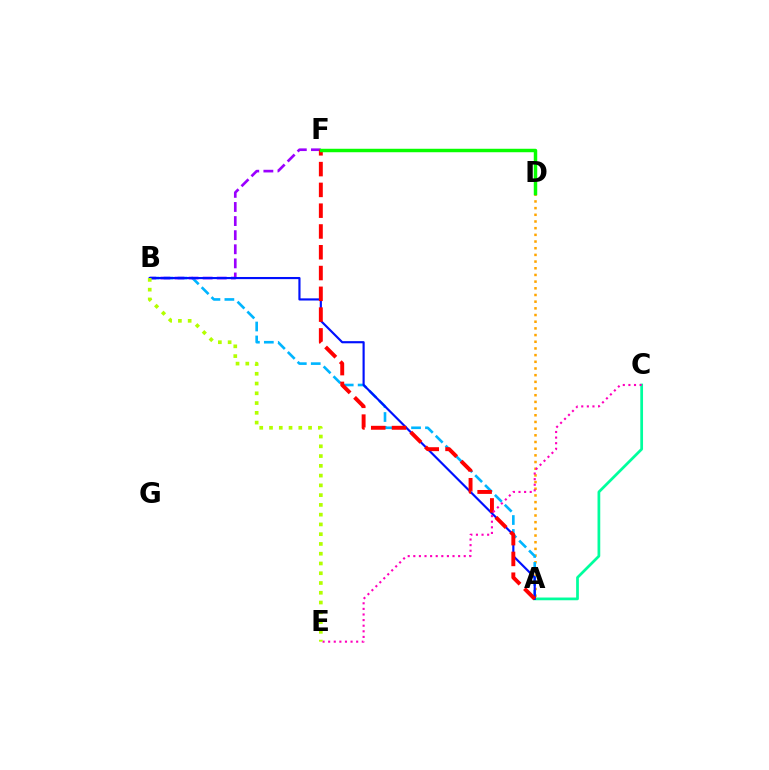{('A', 'D'): [{'color': '#ffa500', 'line_style': 'dotted', 'thickness': 1.82}], ('A', 'B'): [{'color': '#00b5ff', 'line_style': 'dashed', 'thickness': 1.89}, {'color': '#0010ff', 'line_style': 'solid', 'thickness': 1.55}], ('A', 'C'): [{'color': '#00ff9d', 'line_style': 'solid', 'thickness': 1.97}], ('B', 'F'): [{'color': '#9b00ff', 'line_style': 'dashed', 'thickness': 1.92}], ('A', 'F'): [{'color': '#ff0000', 'line_style': 'dashed', 'thickness': 2.82}], ('D', 'F'): [{'color': '#08ff00', 'line_style': 'solid', 'thickness': 2.49}], ('C', 'E'): [{'color': '#ff00bd', 'line_style': 'dotted', 'thickness': 1.52}], ('B', 'E'): [{'color': '#b3ff00', 'line_style': 'dotted', 'thickness': 2.65}]}